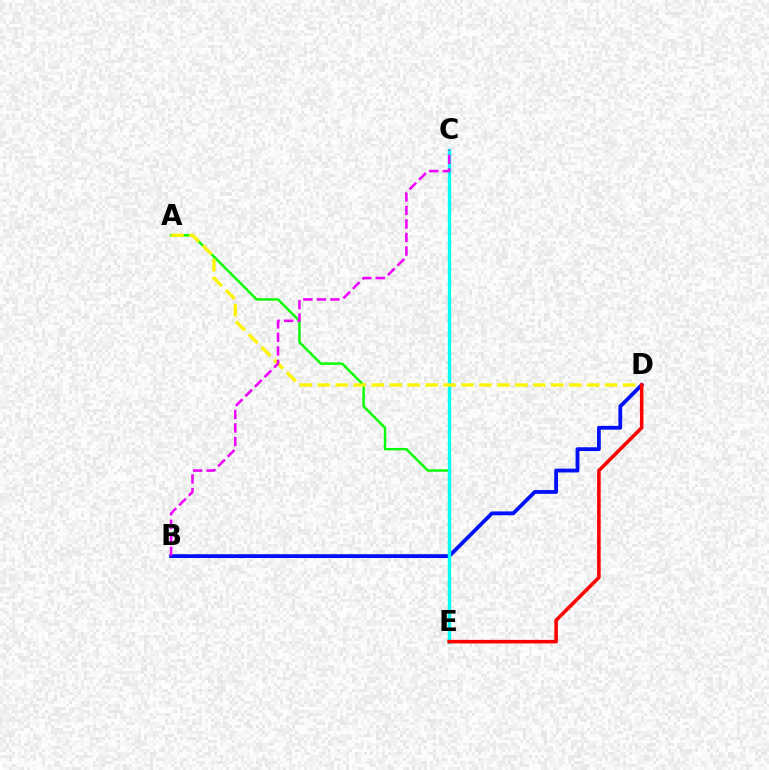{('B', 'D'): [{'color': '#0010ff', 'line_style': 'solid', 'thickness': 2.74}], ('A', 'E'): [{'color': '#08ff00', 'line_style': 'solid', 'thickness': 1.76}], ('C', 'E'): [{'color': '#00fff6', 'line_style': 'solid', 'thickness': 2.4}], ('A', 'D'): [{'color': '#fcf500', 'line_style': 'dashed', 'thickness': 2.44}], ('D', 'E'): [{'color': '#ff0000', 'line_style': 'solid', 'thickness': 2.56}], ('B', 'C'): [{'color': '#ee00ff', 'line_style': 'dashed', 'thickness': 1.84}]}